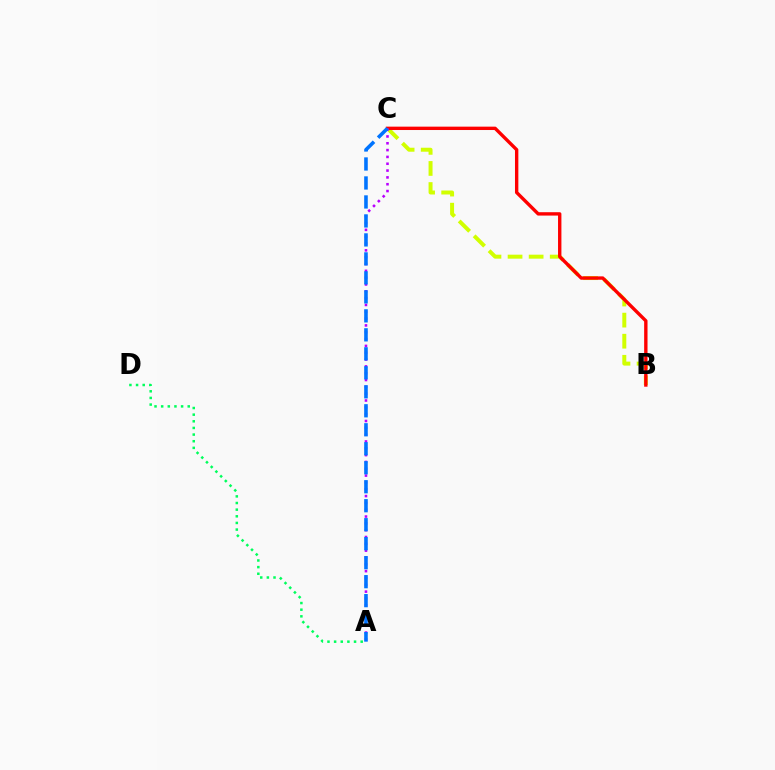{('B', 'C'): [{'color': '#d1ff00', 'line_style': 'dashed', 'thickness': 2.86}, {'color': '#ff0000', 'line_style': 'solid', 'thickness': 2.43}], ('A', 'D'): [{'color': '#00ff5c', 'line_style': 'dotted', 'thickness': 1.8}], ('A', 'C'): [{'color': '#b900ff', 'line_style': 'dotted', 'thickness': 1.85}, {'color': '#0074ff', 'line_style': 'dashed', 'thickness': 2.58}]}